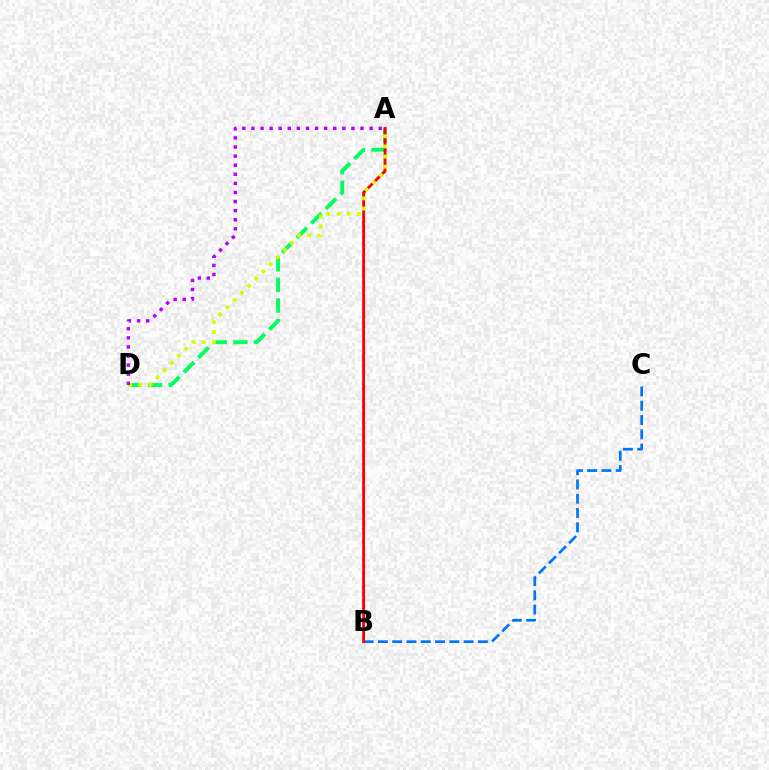{('B', 'C'): [{'color': '#0074ff', 'line_style': 'dashed', 'thickness': 1.94}], ('A', 'D'): [{'color': '#00ff5c', 'line_style': 'dashed', 'thickness': 2.8}, {'color': '#d1ff00', 'line_style': 'dotted', 'thickness': 2.76}, {'color': '#b900ff', 'line_style': 'dotted', 'thickness': 2.47}], ('A', 'B'): [{'color': '#ff0000', 'line_style': 'solid', 'thickness': 2.06}]}